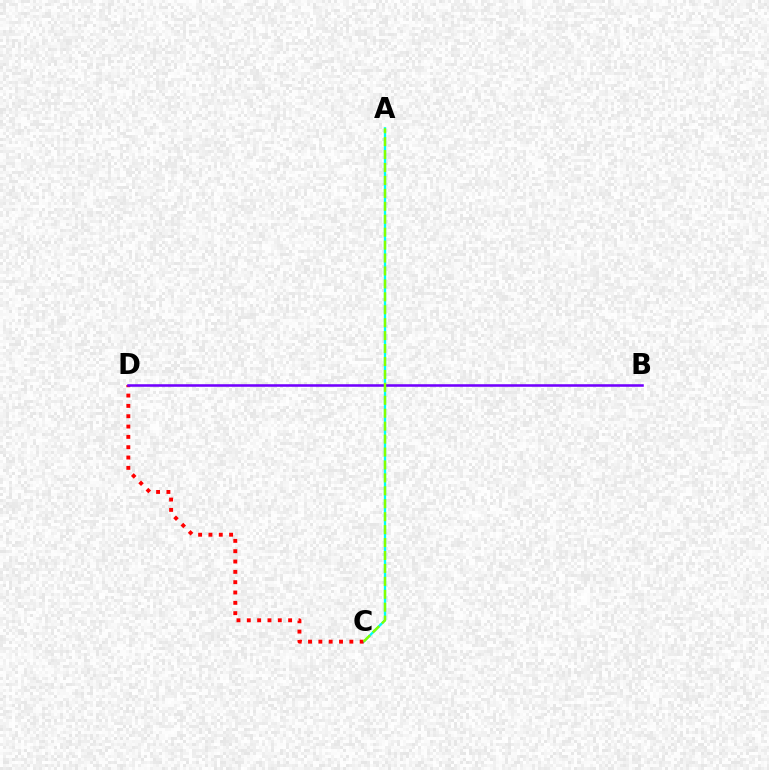{('A', 'C'): [{'color': '#00fff6', 'line_style': 'solid', 'thickness': 1.67}, {'color': '#84ff00', 'line_style': 'dashed', 'thickness': 1.76}], ('C', 'D'): [{'color': '#ff0000', 'line_style': 'dotted', 'thickness': 2.81}], ('B', 'D'): [{'color': '#7200ff', 'line_style': 'solid', 'thickness': 1.85}]}